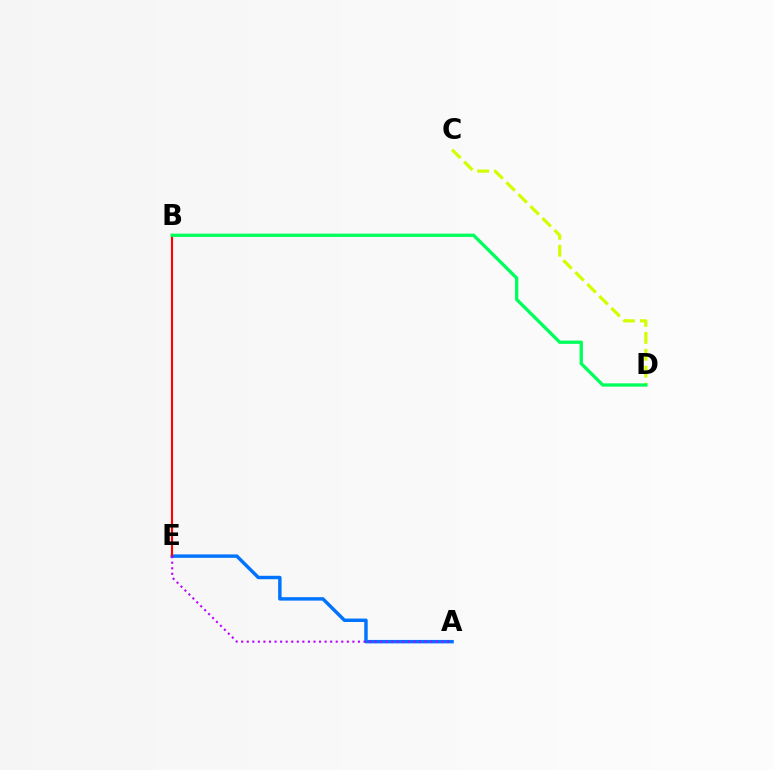{('A', 'E'): [{'color': '#0074ff', 'line_style': 'solid', 'thickness': 2.48}, {'color': '#b900ff', 'line_style': 'dotted', 'thickness': 1.51}], ('C', 'D'): [{'color': '#d1ff00', 'line_style': 'dashed', 'thickness': 2.3}], ('B', 'E'): [{'color': '#ff0000', 'line_style': 'solid', 'thickness': 1.52}], ('B', 'D'): [{'color': '#00ff5c', 'line_style': 'solid', 'thickness': 2.38}]}